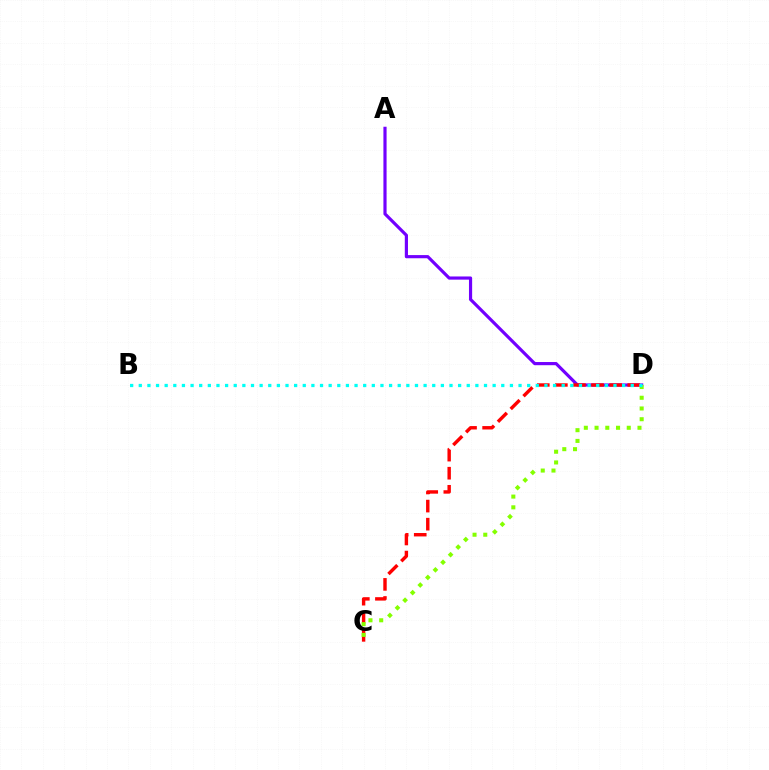{('A', 'D'): [{'color': '#7200ff', 'line_style': 'solid', 'thickness': 2.28}], ('C', 'D'): [{'color': '#ff0000', 'line_style': 'dashed', 'thickness': 2.46}, {'color': '#84ff00', 'line_style': 'dotted', 'thickness': 2.92}], ('B', 'D'): [{'color': '#00fff6', 'line_style': 'dotted', 'thickness': 2.34}]}